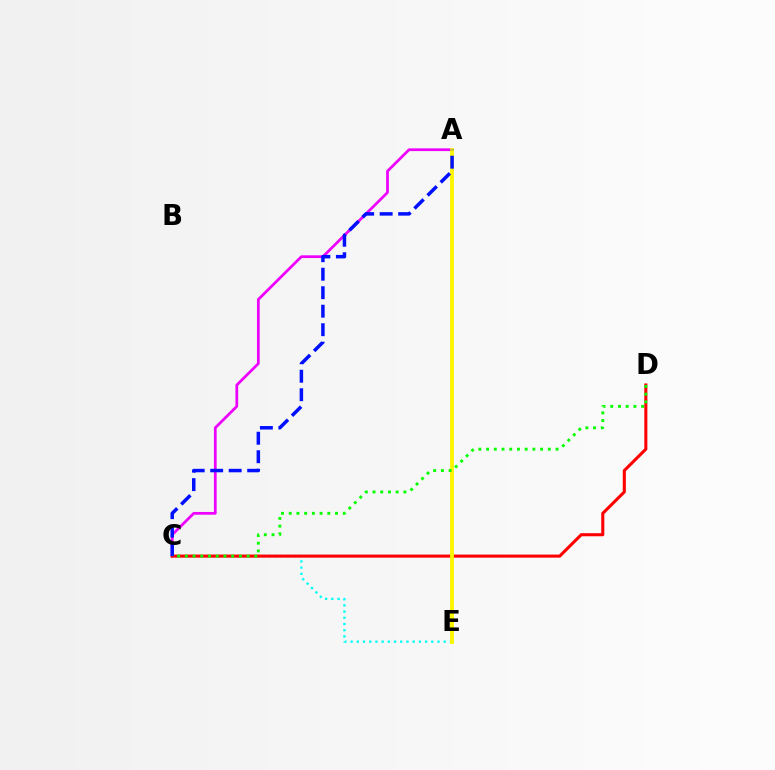{('C', 'E'): [{'color': '#00fff6', 'line_style': 'dotted', 'thickness': 1.69}], ('A', 'C'): [{'color': '#ee00ff', 'line_style': 'solid', 'thickness': 1.98}, {'color': '#0010ff', 'line_style': 'dashed', 'thickness': 2.51}], ('C', 'D'): [{'color': '#ff0000', 'line_style': 'solid', 'thickness': 2.22}, {'color': '#08ff00', 'line_style': 'dotted', 'thickness': 2.1}], ('A', 'E'): [{'color': '#fcf500', 'line_style': 'solid', 'thickness': 2.76}]}